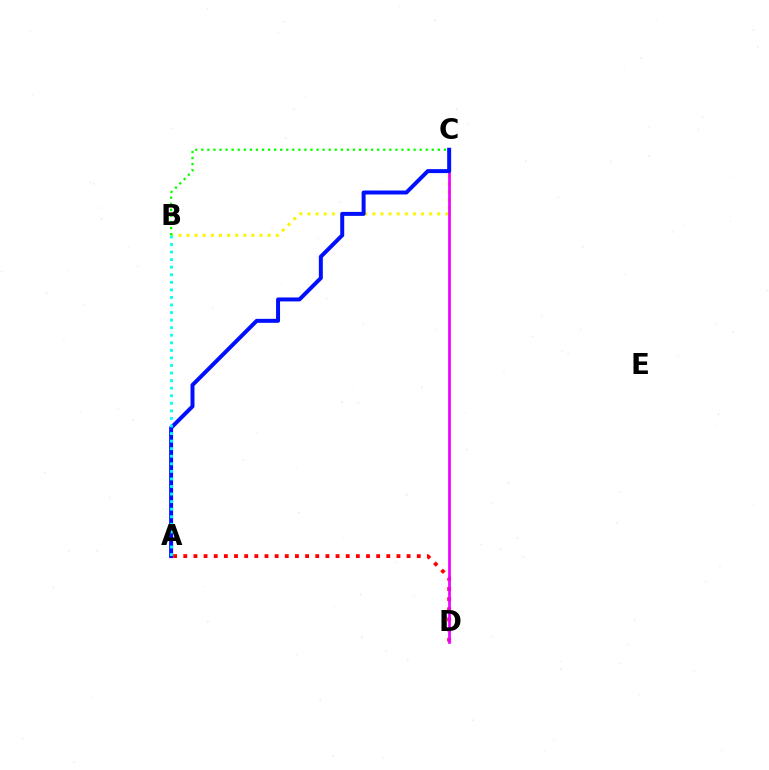{('B', 'C'): [{'color': '#fcf500', 'line_style': 'dotted', 'thickness': 2.2}, {'color': '#08ff00', 'line_style': 'dotted', 'thickness': 1.65}], ('A', 'D'): [{'color': '#ff0000', 'line_style': 'dotted', 'thickness': 2.76}], ('C', 'D'): [{'color': '#ee00ff', 'line_style': 'solid', 'thickness': 1.95}], ('A', 'C'): [{'color': '#0010ff', 'line_style': 'solid', 'thickness': 2.86}], ('A', 'B'): [{'color': '#00fff6', 'line_style': 'dotted', 'thickness': 2.05}]}